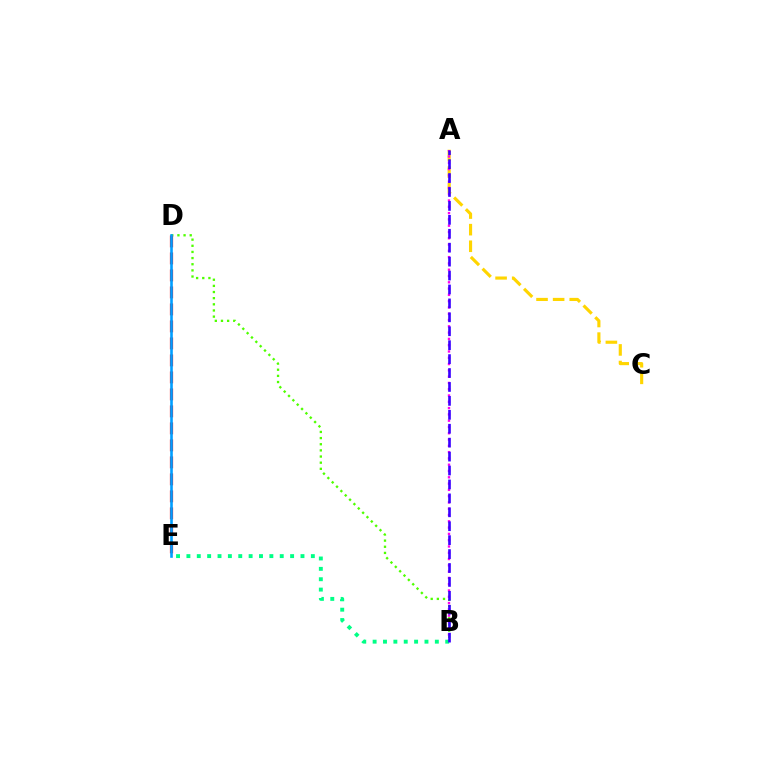{('A', 'C'): [{'color': '#ffd500', 'line_style': 'dashed', 'thickness': 2.26}], ('B', 'D'): [{'color': '#4fff00', 'line_style': 'dotted', 'thickness': 1.67}], ('A', 'B'): [{'color': '#ff00ed', 'line_style': 'dotted', 'thickness': 1.71}, {'color': '#3700ff', 'line_style': 'dashed', 'thickness': 1.89}], ('D', 'E'): [{'color': '#ff0000', 'line_style': 'dashed', 'thickness': 2.31}, {'color': '#009eff', 'line_style': 'solid', 'thickness': 1.88}], ('B', 'E'): [{'color': '#00ff86', 'line_style': 'dotted', 'thickness': 2.82}]}